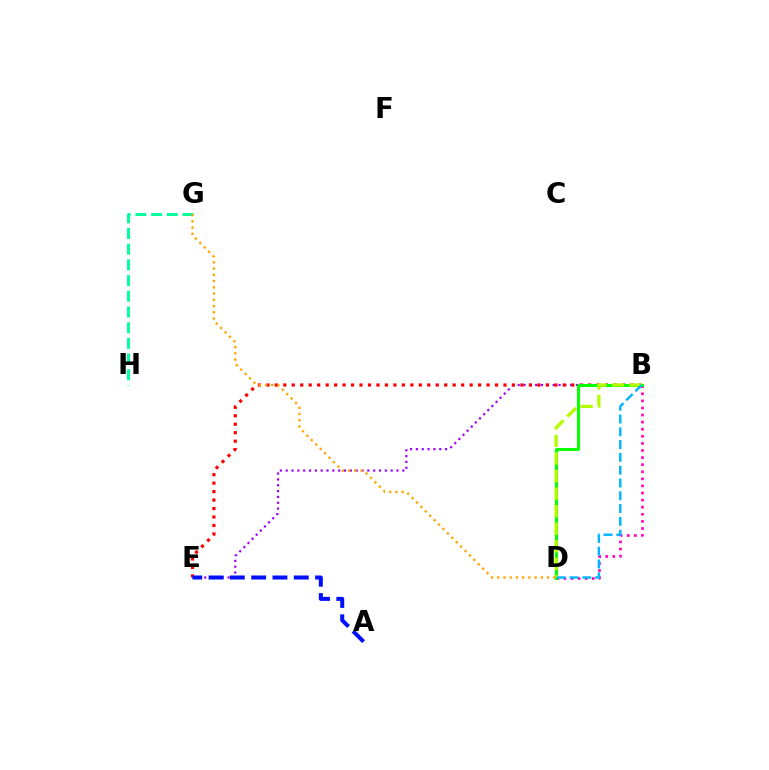{('B', 'E'): [{'color': '#9b00ff', 'line_style': 'dotted', 'thickness': 1.58}, {'color': '#ff0000', 'line_style': 'dotted', 'thickness': 2.3}], ('B', 'D'): [{'color': '#ff00bd', 'line_style': 'dotted', 'thickness': 1.93}, {'color': '#08ff00', 'line_style': 'solid', 'thickness': 2.17}, {'color': '#b3ff00', 'line_style': 'dashed', 'thickness': 2.38}, {'color': '#00b5ff', 'line_style': 'dashed', 'thickness': 1.74}], ('G', 'H'): [{'color': '#00ff9d', 'line_style': 'dashed', 'thickness': 2.13}], ('A', 'E'): [{'color': '#0010ff', 'line_style': 'dashed', 'thickness': 2.89}], ('D', 'G'): [{'color': '#ffa500', 'line_style': 'dotted', 'thickness': 1.7}]}